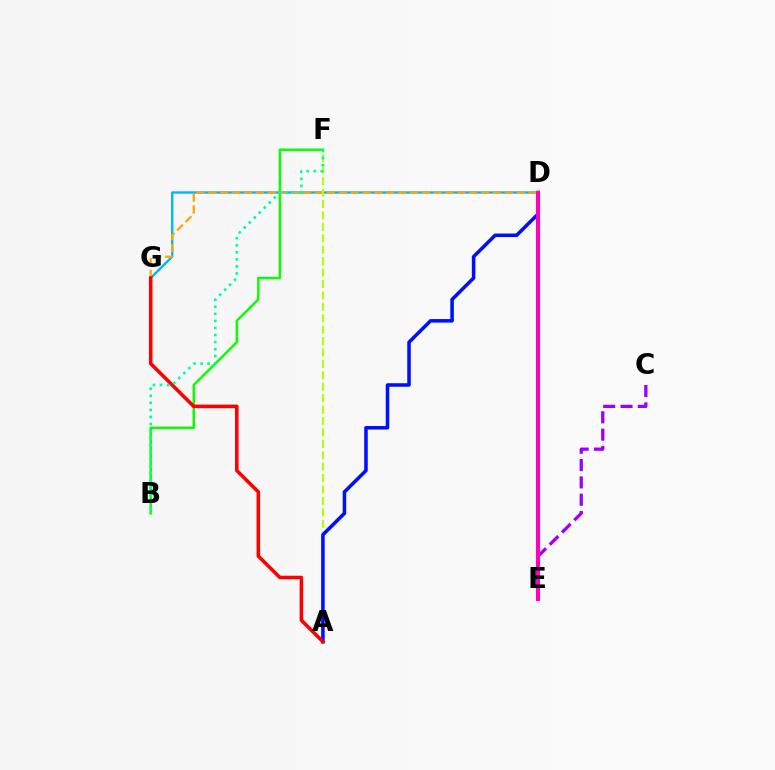{('D', 'G'): [{'color': '#00b5ff', 'line_style': 'solid', 'thickness': 1.72}, {'color': '#ffa500', 'line_style': 'dashed', 'thickness': 1.61}], ('C', 'E'): [{'color': '#9b00ff', 'line_style': 'dashed', 'thickness': 2.35}], ('A', 'F'): [{'color': '#b3ff00', 'line_style': 'dashed', 'thickness': 1.55}], ('B', 'F'): [{'color': '#08ff00', 'line_style': 'solid', 'thickness': 1.76}, {'color': '#00ff9d', 'line_style': 'dotted', 'thickness': 1.92}], ('A', 'D'): [{'color': '#0010ff', 'line_style': 'solid', 'thickness': 2.55}], ('A', 'G'): [{'color': '#ff0000', 'line_style': 'solid', 'thickness': 2.56}], ('D', 'E'): [{'color': '#ff00bd', 'line_style': 'solid', 'thickness': 2.94}]}